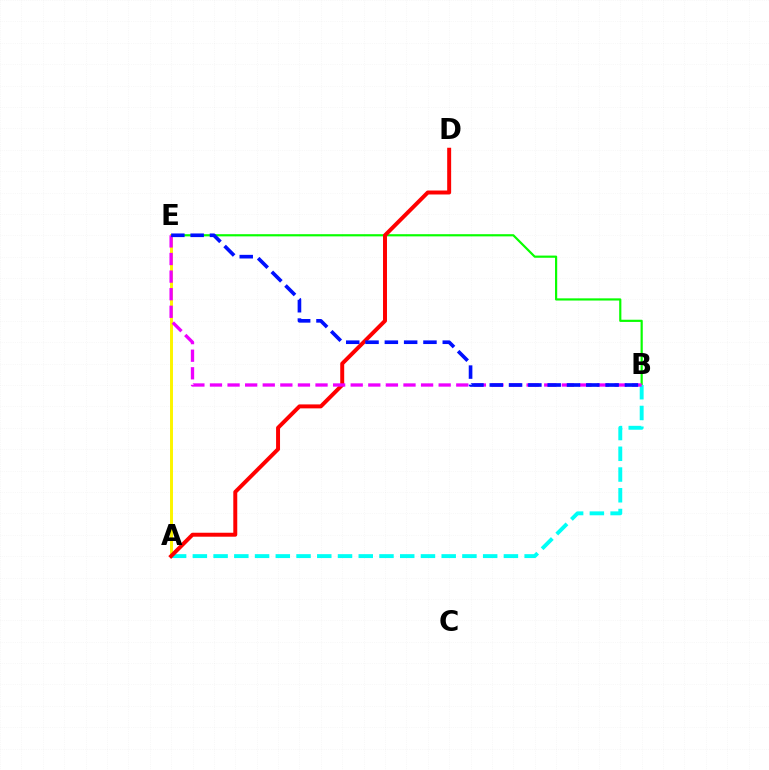{('B', 'E'): [{'color': '#08ff00', 'line_style': 'solid', 'thickness': 1.58}, {'color': '#ee00ff', 'line_style': 'dashed', 'thickness': 2.39}, {'color': '#0010ff', 'line_style': 'dashed', 'thickness': 2.62}], ('A', 'E'): [{'color': '#fcf500', 'line_style': 'solid', 'thickness': 2.13}], ('A', 'B'): [{'color': '#00fff6', 'line_style': 'dashed', 'thickness': 2.82}], ('A', 'D'): [{'color': '#ff0000', 'line_style': 'solid', 'thickness': 2.85}]}